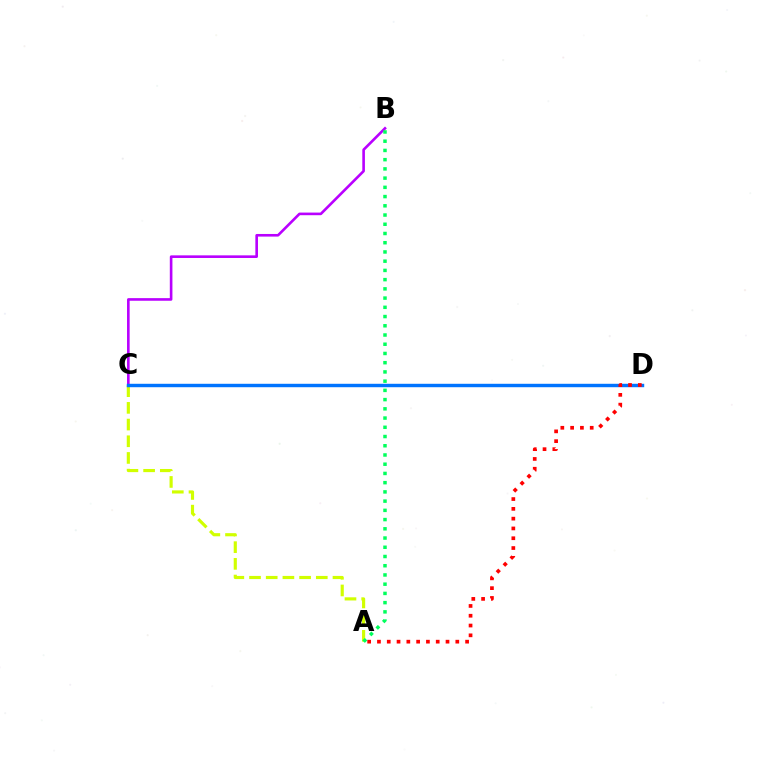{('A', 'C'): [{'color': '#d1ff00', 'line_style': 'dashed', 'thickness': 2.27}], ('B', 'C'): [{'color': '#b900ff', 'line_style': 'solid', 'thickness': 1.89}], ('C', 'D'): [{'color': '#0074ff', 'line_style': 'solid', 'thickness': 2.47}], ('A', 'B'): [{'color': '#00ff5c', 'line_style': 'dotted', 'thickness': 2.51}], ('A', 'D'): [{'color': '#ff0000', 'line_style': 'dotted', 'thickness': 2.66}]}